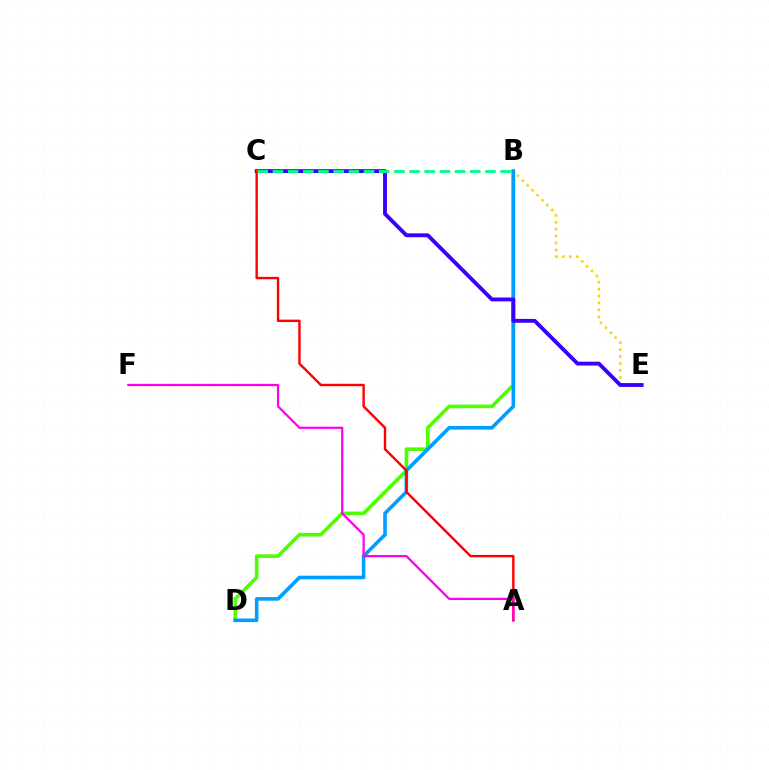{('B', 'D'): [{'color': '#4fff00', 'line_style': 'solid', 'thickness': 2.61}, {'color': '#009eff', 'line_style': 'solid', 'thickness': 2.59}], ('B', 'E'): [{'color': '#ffd500', 'line_style': 'dotted', 'thickness': 1.88}], ('C', 'E'): [{'color': '#3700ff', 'line_style': 'solid', 'thickness': 2.78}], ('A', 'C'): [{'color': '#ff0000', 'line_style': 'solid', 'thickness': 1.74}], ('A', 'F'): [{'color': '#ff00ed', 'line_style': 'solid', 'thickness': 1.61}], ('B', 'C'): [{'color': '#00ff86', 'line_style': 'dashed', 'thickness': 2.06}]}